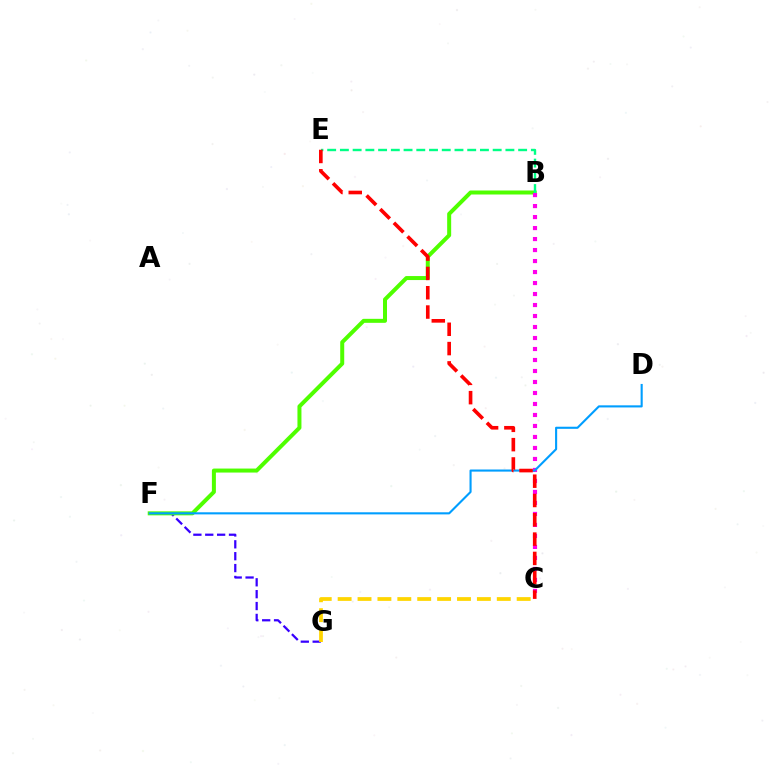{('F', 'G'): [{'color': '#3700ff', 'line_style': 'dashed', 'thickness': 1.61}], ('C', 'G'): [{'color': '#ffd500', 'line_style': 'dashed', 'thickness': 2.7}], ('B', 'F'): [{'color': '#4fff00', 'line_style': 'solid', 'thickness': 2.88}], ('B', 'C'): [{'color': '#ff00ed', 'line_style': 'dotted', 'thickness': 2.99}], ('D', 'F'): [{'color': '#009eff', 'line_style': 'solid', 'thickness': 1.52}], ('B', 'E'): [{'color': '#00ff86', 'line_style': 'dashed', 'thickness': 1.73}], ('C', 'E'): [{'color': '#ff0000', 'line_style': 'dashed', 'thickness': 2.62}]}